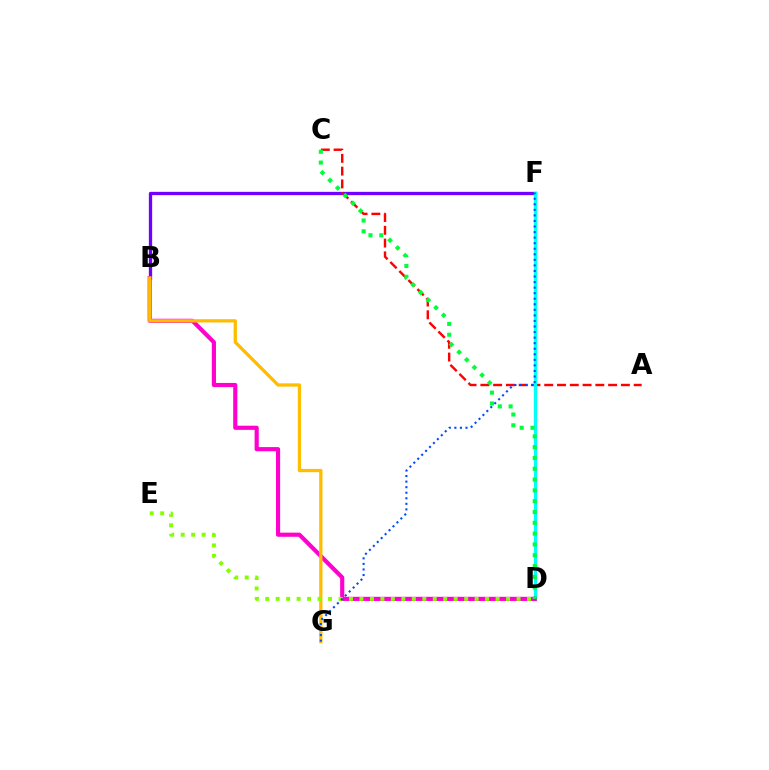{('B', 'F'): [{'color': '#7200ff', 'line_style': 'solid', 'thickness': 2.37}], ('A', 'C'): [{'color': '#ff0000', 'line_style': 'dashed', 'thickness': 1.74}], ('D', 'F'): [{'color': '#00fff6', 'line_style': 'solid', 'thickness': 2.41}], ('B', 'D'): [{'color': '#ff00cf', 'line_style': 'solid', 'thickness': 2.99}], ('B', 'G'): [{'color': '#ffbd00', 'line_style': 'solid', 'thickness': 2.36}], ('C', 'D'): [{'color': '#00ff39', 'line_style': 'dotted', 'thickness': 2.94}], ('D', 'E'): [{'color': '#84ff00', 'line_style': 'dotted', 'thickness': 2.85}], ('F', 'G'): [{'color': '#004bff', 'line_style': 'dotted', 'thickness': 1.51}]}